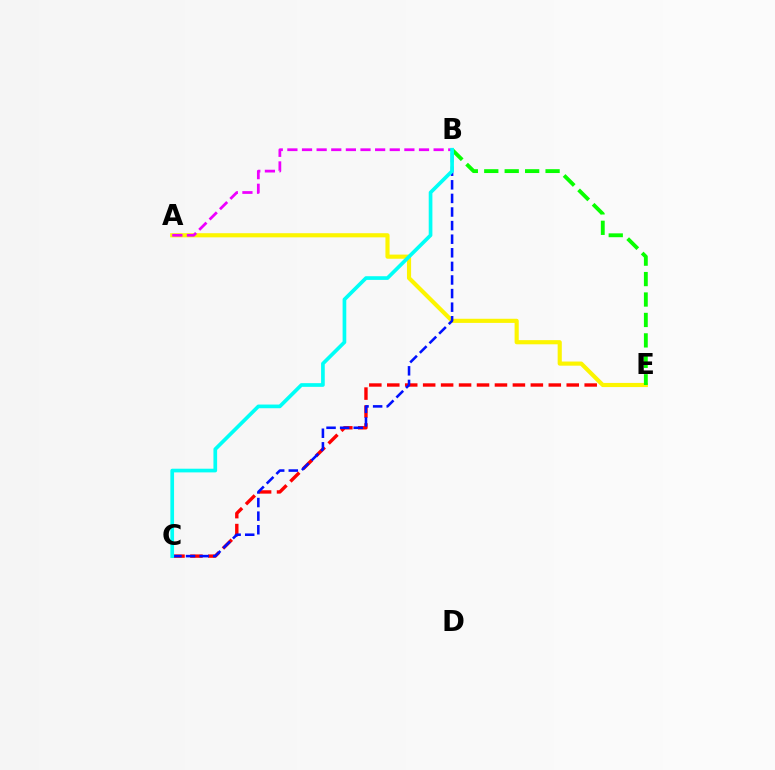{('C', 'E'): [{'color': '#ff0000', 'line_style': 'dashed', 'thickness': 2.44}], ('A', 'E'): [{'color': '#fcf500', 'line_style': 'solid', 'thickness': 2.98}], ('A', 'B'): [{'color': '#ee00ff', 'line_style': 'dashed', 'thickness': 1.99}], ('B', 'E'): [{'color': '#08ff00', 'line_style': 'dashed', 'thickness': 2.78}], ('B', 'C'): [{'color': '#0010ff', 'line_style': 'dashed', 'thickness': 1.85}, {'color': '#00fff6', 'line_style': 'solid', 'thickness': 2.65}]}